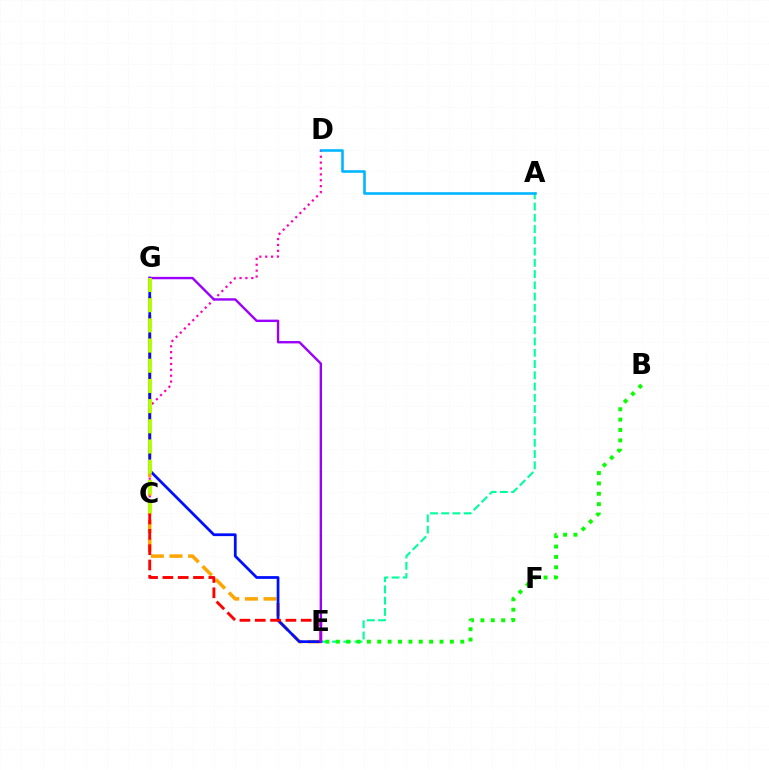{('C', 'D'): [{'color': '#ff00bd', 'line_style': 'dotted', 'thickness': 1.6}], ('E', 'G'): [{'color': '#ffa500', 'line_style': 'dashed', 'thickness': 2.53}, {'color': '#0010ff', 'line_style': 'solid', 'thickness': 1.99}, {'color': '#9b00ff', 'line_style': 'solid', 'thickness': 1.72}], ('A', 'E'): [{'color': '#00ff9d', 'line_style': 'dashed', 'thickness': 1.53}], ('A', 'D'): [{'color': '#00b5ff', 'line_style': 'solid', 'thickness': 1.86}], ('C', 'E'): [{'color': '#ff0000', 'line_style': 'dashed', 'thickness': 2.08}], ('B', 'E'): [{'color': '#08ff00', 'line_style': 'dotted', 'thickness': 2.82}], ('C', 'G'): [{'color': '#b3ff00', 'line_style': 'dashed', 'thickness': 2.74}]}